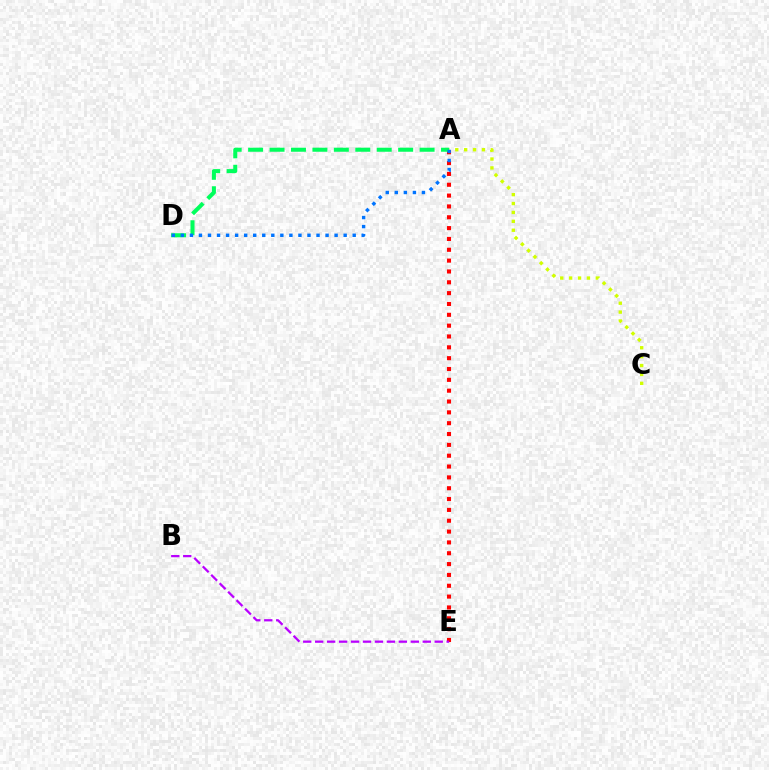{('A', 'C'): [{'color': '#d1ff00', 'line_style': 'dotted', 'thickness': 2.42}], ('A', 'E'): [{'color': '#ff0000', 'line_style': 'dotted', 'thickness': 2.94}], ('A', 'D'): [{'color': '#00ff5c', 'line_style': 'dashed', 'thickness': 2.91}, {'color': '#0074ff', 'line_style': 'dotted', 'thickness': 2.46}], ('B', 'E'): [{'color': '#b900ff', 'line_style': 'dashed', 'thickness': 1.62}]}